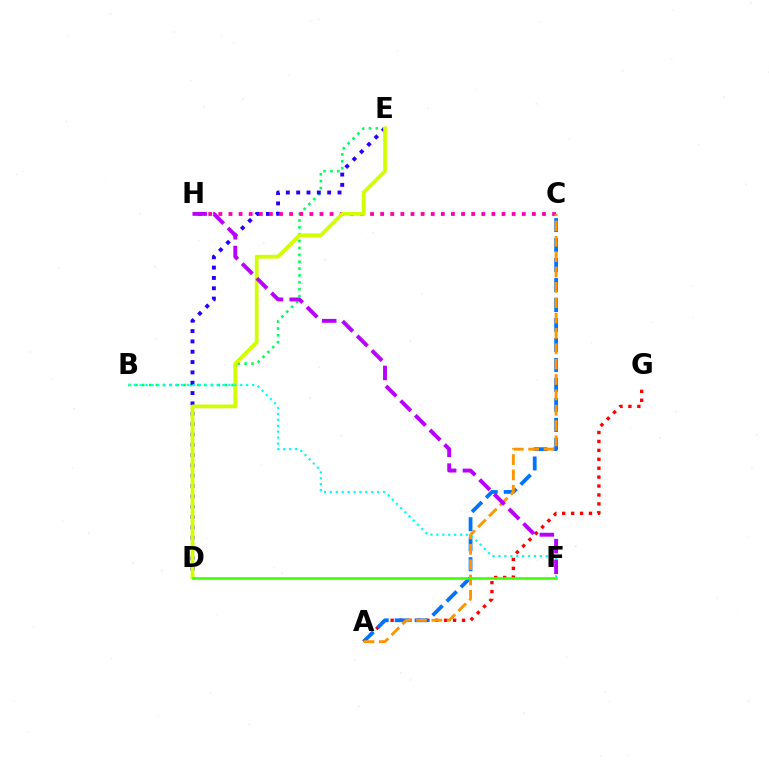{('B', 'E'): [{'color': '#00ff5c', 'line_style': 'dotted', 'thickness': 1.87}], ('D', 'E'): [{'color': '#2500ff', 'line_style': 'dotted', 'thickness': 2.81}, {'color': '#d1ff00', 'line_style': 'solid', 'thickness': 2.72}], ('C', 'H'): [{'color': '#ff00ac', 'line_style': 'dotted', 'thickness': 2.75}], ('A', 'G'): [{'color': '#ff0000', 'line_style': 'dotted', 'thickness': 2.42}], ('A', 'C'): [{'color': '#0074ff', 'line_style': 'dashed', 'thickness': 2.71}, {'color': '#ff9400', 'line_style': 'dashed', 'thickness': 2.09}], ('B', 'F'): [{'color': '#00fff6', 'line_style': 'dotted', 'thickness': 1.61}], ('F', 'H'): [{'color': '#b900ff', 'line_style': 'dashed', 'thickness': 2.81}], ('D', 'F'): [{'color': '#3dff00', 'line_style': 'solid', 'thickness': 1.86}]}